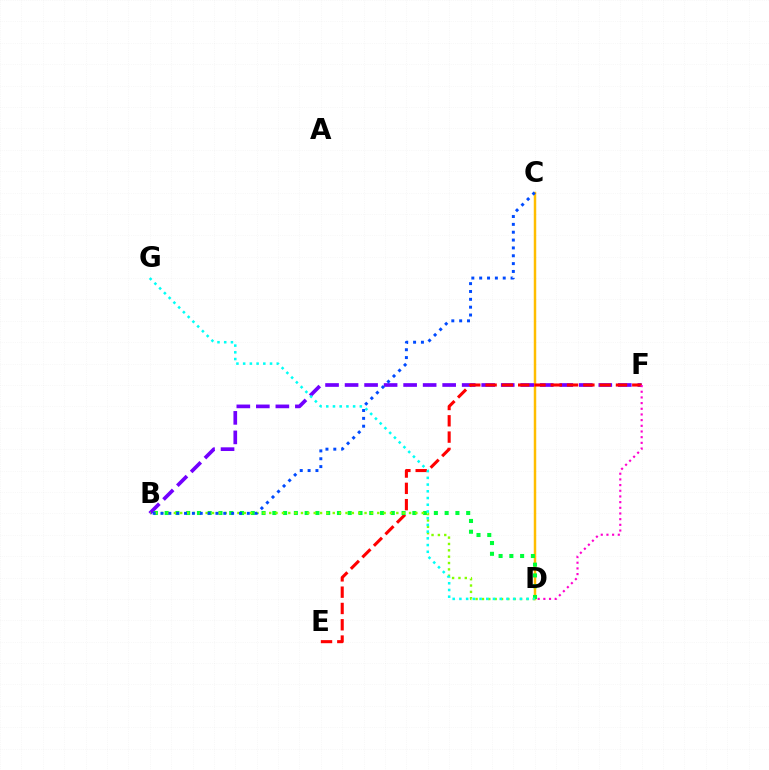{('C', 'D'): [{'color': '#ffbd00', 'line_style': 'solid', 'thickness': 1.78}], ('B', 'F'): [{'color': '#7200ff', 'line_style': 'dashed', 'thickness': 2.65}], ('E', 'F'): [{'color': '#ff0000', 'line_style': 'dashed', 'thickness': 2.21}], ('B', 'D'): [{'color': '#00ff39', 'line_style': 'dotted', 'thickness': 2.93}, {'color': '#84ff00', 'line_style': 'dotted', 'thickness': 1.73}], ('D', 'G'): [{'color': '#00fff6', 'line_style': 'dotted', 'thickness': 1.83}], ('D', 'F'): [{'color': '#ff00cf', 'line_style': 'dotted', 'thickness': 1.54}], ('B', 'C'): [{'color': '#004bff', 'line_style': 'dotted', 'thickness': 2.13}]}